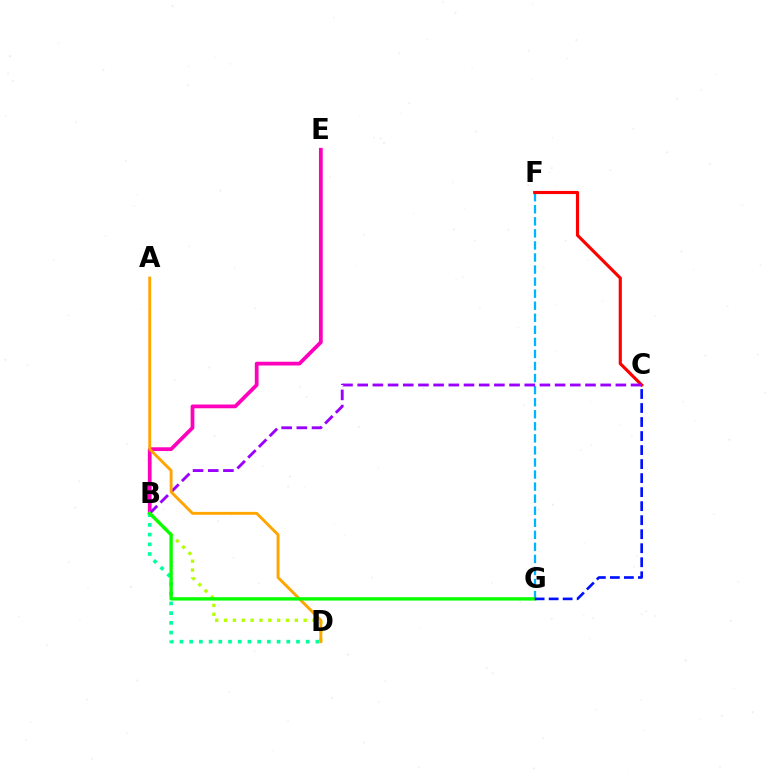{('F', 'G'): [{'color': '#00b5ff', 'line_style': 'dashed', 'thickness': 1.64}], ('B', 'D'): [{'color': '#b3ff00', 'line_style': 'dotted', 'thickness': 2.4}, {'color': '#00ff9d', 'line_style': 'dotted', 'thickness': 2.64}], ('B', 'E'): [{'color': '#ff00bd', 'line_style': 'solid', 'thickness': 2.7}], ('C', 'F'): [{'color': '#ff0000', 'line_style': 'solid', 'thickness': 2.26}], ('B', 'C'): [{'color': '#9b00ff', 'line_style': 'dashed', 'thickness': 2.06}], ('A', 'D'): [{'color': '#ffa500', 'line_style': 'solid', 'thickness': 2.08}], ('B', 'G'): [{'color': '#08ff00', 'line_style': 'solid', 'thickness': 2.42}], ('C', 'G'): [{'color': '#0010ff', 'line_style': 'dashed', 'thickness': 1.9}]}